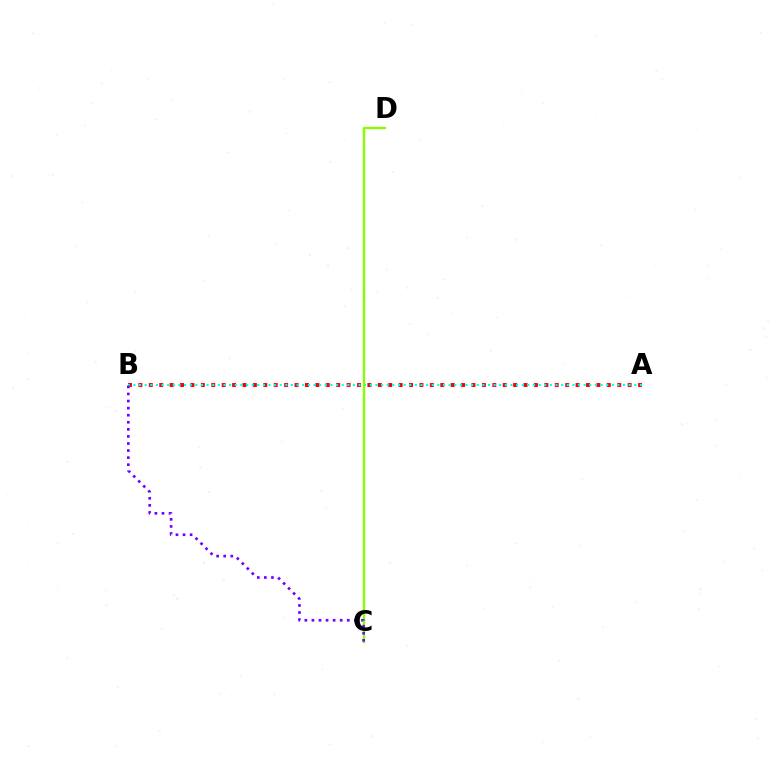{('A', 'B'): [{'color': '#ff0000', 'line_style': 'dotted', 'thickness': 2.83}, {'color': '#00fff6', 'line_style': 'dotted', 'thickness': 1.53}], ('C', 'D'): [{'color': '#84ff00', 'line_style': 'solid', 'thickness': 1.7}], ('B', 'C'): [{'color': '#7200ff', 'line_style': 'dotted', 'thickness': 1.92}]}